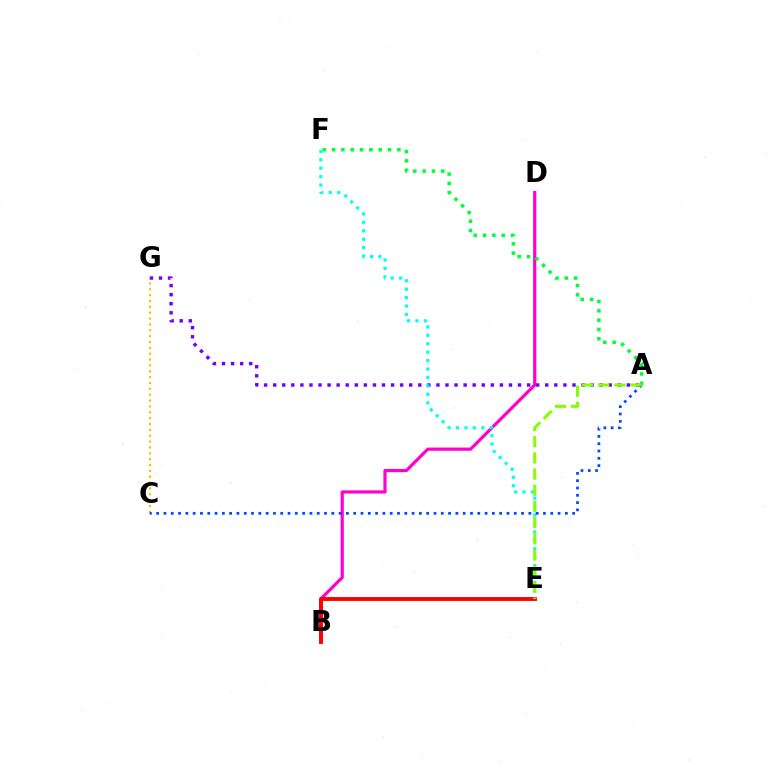{('C', 'G'): [{'color': '#ffbd00', 'line_style': 'dotted', 'thickness': 1.59}], ('B', 'D'): [{'color': '#ff00cf', 'line_style': 'solid', 'thickness': 2.3}], ('B', 'E'): [{'color': '#ff0000', 'line_style': 'solid', 'thickness': 2.81}], ('A', 'G'): [{'color': '#7200ff', 'line_style': 'dotted', 'thickness': 2.46}], ('E', 'F'): [{'color': '#00fff6', 'line_style': 'dotted', 'thickness': 2.29}], ('A', 'F'): [{'color': '#00ff39', 'line_style': 'dotted', 'thickness': 2.54}], ('A', 'C'): [{'color': '#004bff', 'line_style': 'dotted', 'thickness': 1.98}], ('A', 'E'): [{'color': '#84ff00', 'line_style': 'dashed', 'thickness': 2.2}]}